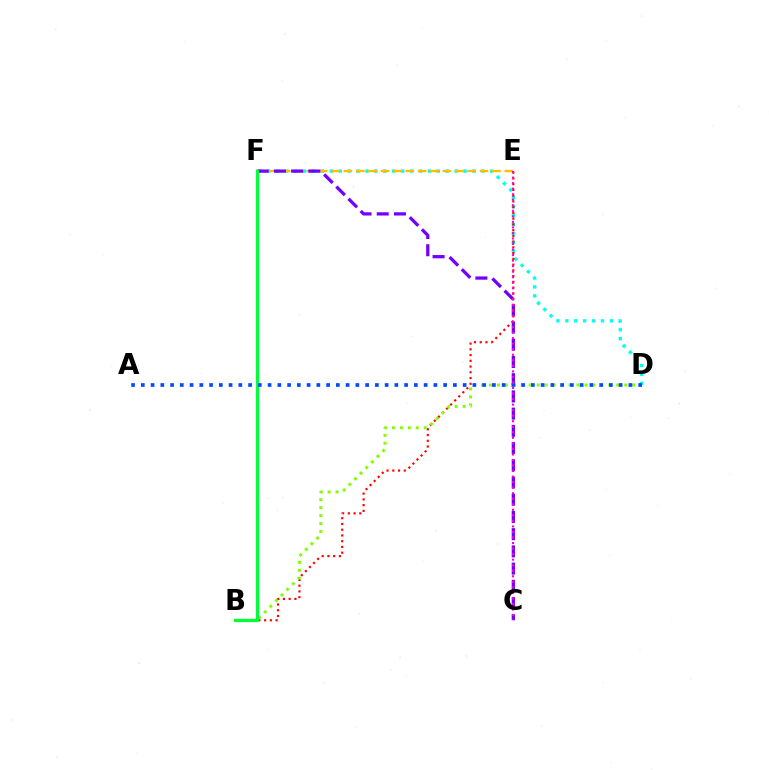{('D', 'F'): [{'color': '#00fff6', 'line_style': 'dotted', 'thickness': 2.42}], ('E', 'F'): [{'color': '#ffbd00', 'line_style': 'dashed', 'thickness': 1.68}], ('C', 'F'): [{'color': '#7200ff', 'line_style': 'dashed', 'thickness': 2.34}], ('B', 'E'): [{'color': '#ff0000', 'line_style': 'dotted', 'thickness': 1.56}], ('B', 'D'): [{'color': '#84ff00', 'line_style': 'dotted', 'thickness': 2.16}], ('B', 'F'): [{'color': '#00ff39', 'line_style': 'solid', 'thickness': 2.33}], ('A', 'D'): [{'color': '#004bff', 'line_style': 'dotted', 'thickness': 2.65}], ('C', 'E'): [{'color': '#ff00cf', 'line_style': 'dotted', 'thickness': 1.5}]}